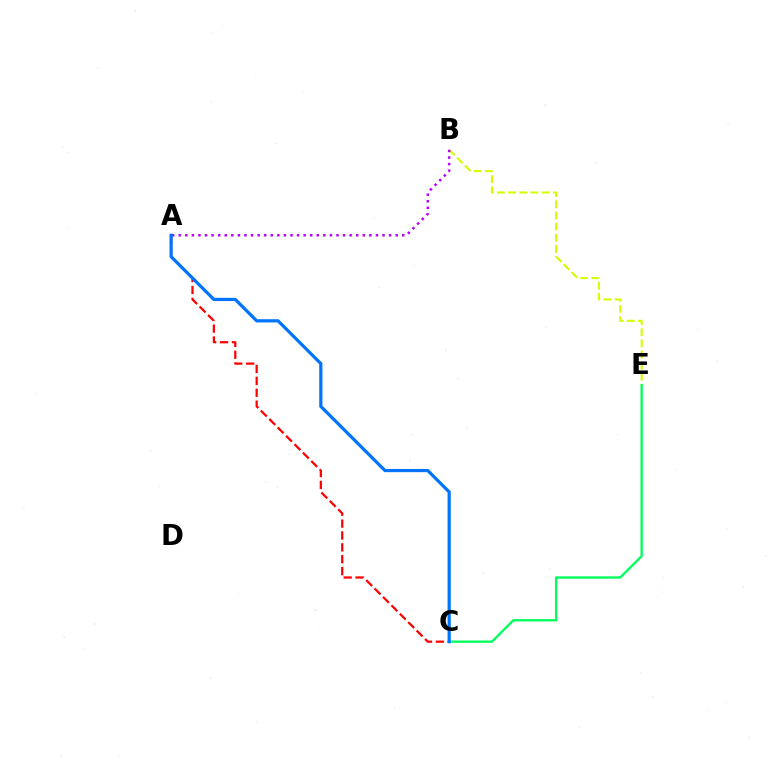{('B', 'E'): [{'color': '#d1ff00', 'line_style': 'dashed', 'thickness': 1.52}], ('C', 'E'): [{'color': '#00ff5c', 'line_style': 'solid', 'thickness': 1.68}], ('A', 'C'): [{'color': '#ff0000', 'line_style': 'dashed', 'thickness': 1.61}, {'color': '#0074ff', 'line_style': 'solid', 'thickness': 2.31}], ('A', 'B'): [{'color': '#b900ff', 'line_style': 'dotted', 'thickness': 1.79}]}